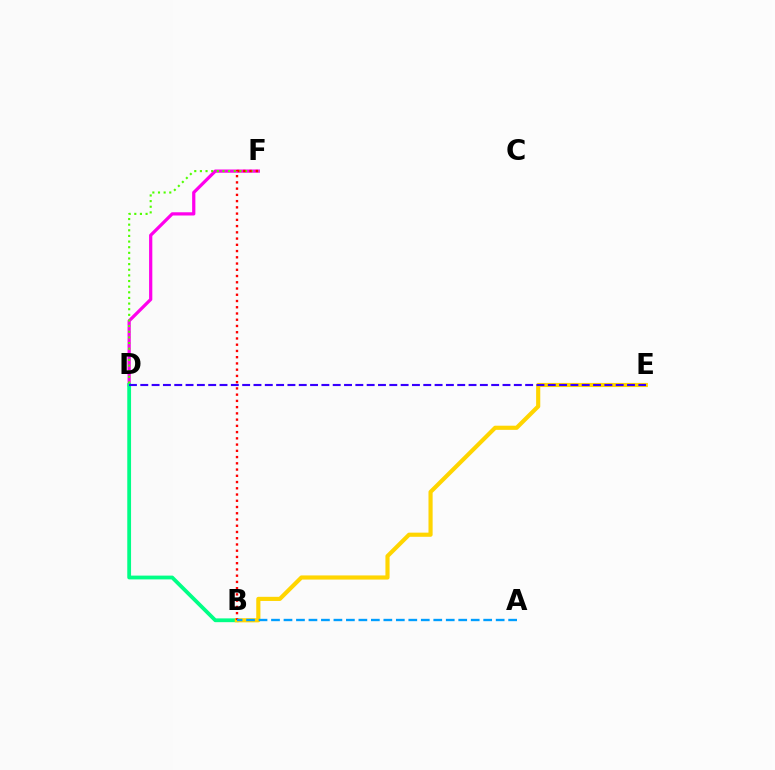{('D', 'F'): [{'color': '#ff00ed', 'line_style': 'solid', 'thickness': 2.33}, {'color': '#4fff00', 'line_style': 'dotted', 'thickness': 1.53}], ('B', 'D'): [{'color': '#00ff86', 'line_style': 'solid', 'thickness': 2.73}], ('B', 'E'): [{'color': '#ffd500', 'line_style': 'solid', 'thickness': 2.98}], ('D', 'E'): [{'color': '#3700ff', 'line_style': 'dashed', 'thickness': 1.54}], ('B', 'F'): [{'color': '#ff0000', 'line_style': 'dotted', 'thickness': 1.7}], ('A', 'B'): [{'color': '#009eff', 'line_style': 'dashed', 'thickness': 1.7}]}